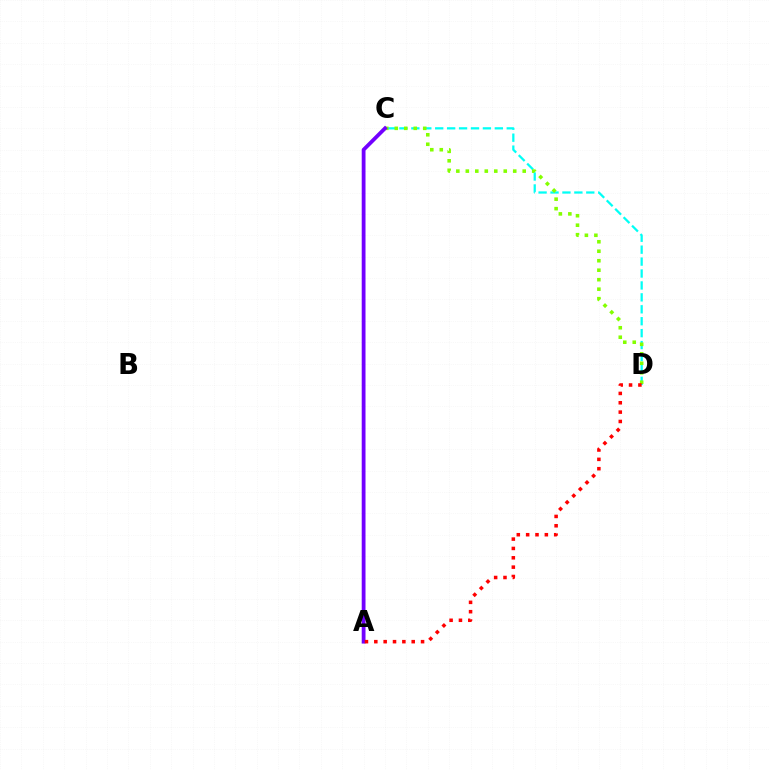{('C', 'D'): [{'color': '#00fff6', 'line_style': 'dashed', 'thickness': 1.62}, {'color': '#84ff00', 'line_style': 'dotted', 'thickness': 2.58}], ('A', 'C'): [{'color': '#7200ff', 'line_style': 'solid', 'thickness': 2.73}], ('A', 'D'): [{'color': '#ff0000', 'line_style': 'dotted', 'thickness': 2.54}]}